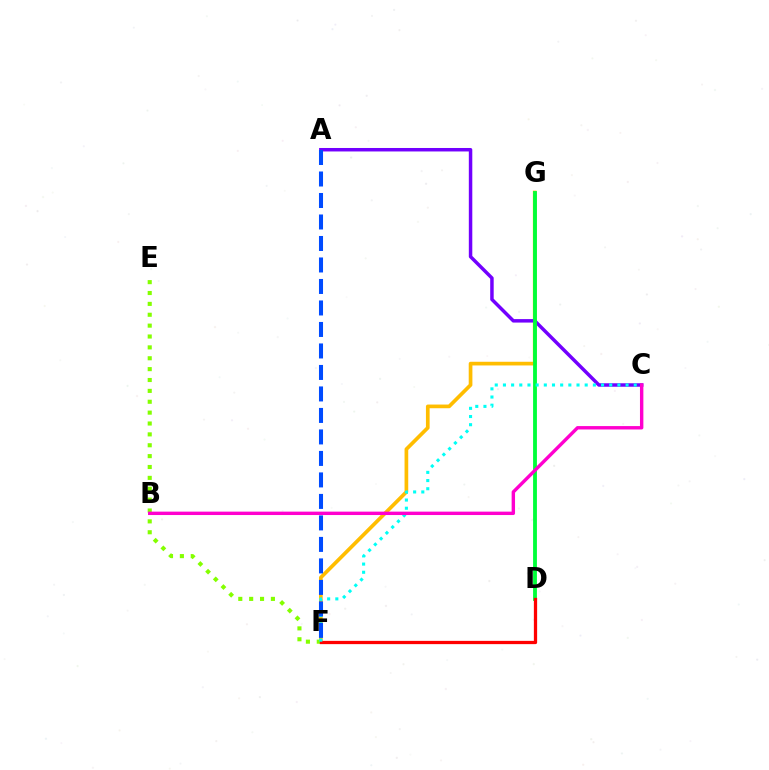{('F', 'G'): [{'color': '#ffbd00', 'line_style': 'solid', 'thickness': 2.65}], ('E', 'F'): [{'color': '#84ff00', 'line_style': 'dotted', 'thickness': 2.95}], ('A', 'C'): [{'color': '#7200ff', 'line_style': 'solid', 'thickness': 2.5}], ('D', 'G'): [{'color': '#00ff39', 'line_style': 'solid', 'thickness': 2.76}], ('D', 'F'): [{'color': '#ff0000', 'line_style': 'solid', 'thickness': 2.35}], ('C', 'F'): [{'color': '#00fff6', 'line_style': 'dotted', 'thickness': 2.22}], ('A', 'F'): [{'color': '#004bff', 'line_style': 'dashed', 'thickness': 2.92}], ('B', 'C'): [{'color': '#ff00cf', 'line_style': 'solid', 'thickness': 2.45}]}